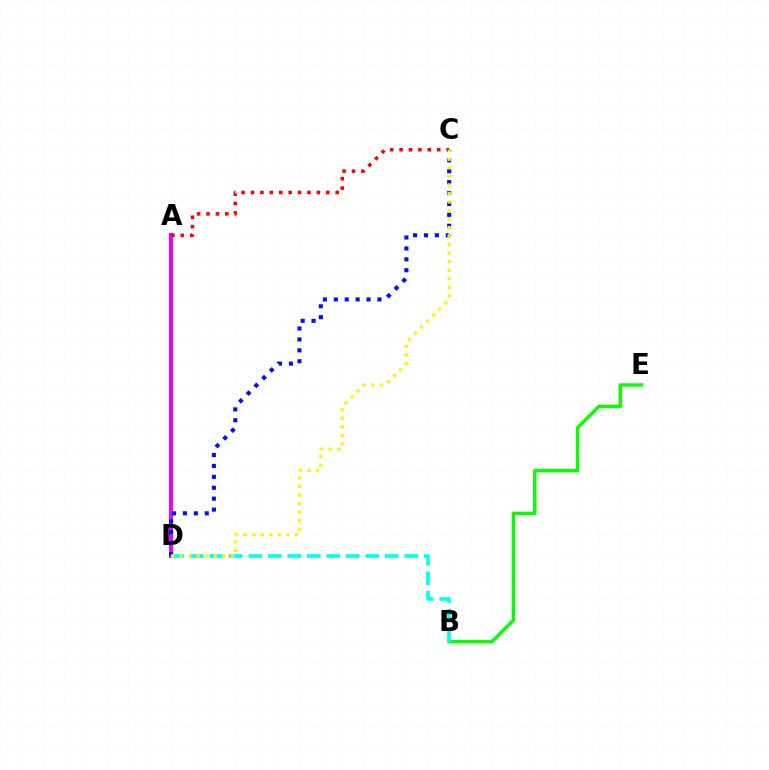{('A', 'D'): [{'color': '#ee00ff', 'line_style': 'solid', 'thickness': 2.87}], ('B', 'E'): [{'color': '#08ff00', 'line_style': 'solid', 'thickness': 2.44}], ('A', 'C'): [{'color': '#ff0000', 'line_style': 'dotted', 'thickness': 2.56}], ('C', 'D'): [{'color': '#0010ff', 'line_style': 'dotted', 'thickness': 2.96}, {'color': '#fcf500', 'line_style': 'dotted', 'thickness': 2.32}], ('B', 'D'): [{'color': '#00fff6', 'line_style': 'dashed', 'thickness': 2.65}]}